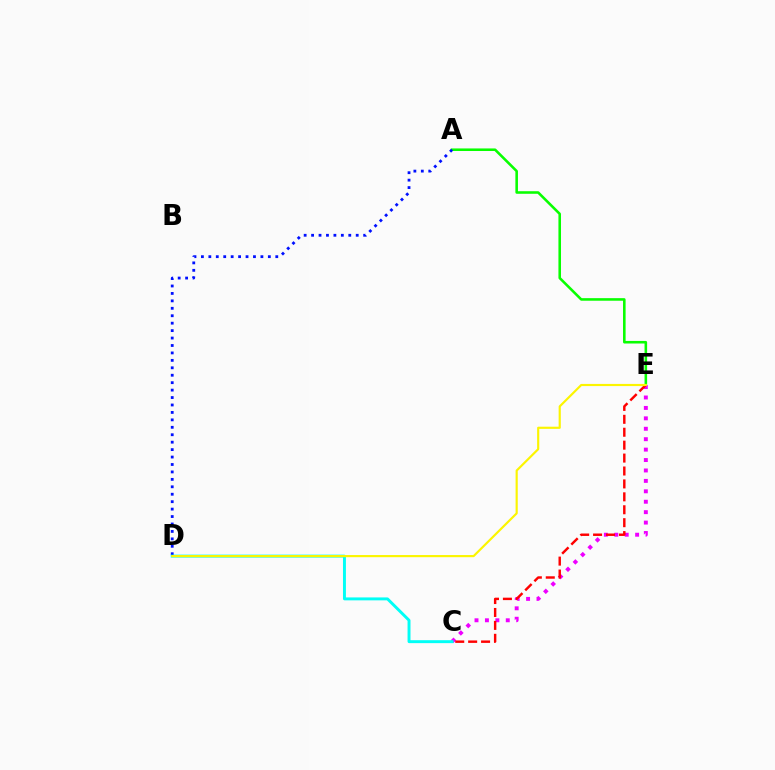{('A', 'E'): [{'color': '#08ff00', 'line_style': 'solid', 'thickness': 1.85}], ('A', 'D'): [{'color': '#0010ff', 'line_style': 'dotted', 'thickness': 2.02}], ('C', 'E'): [{'color': '#ee00ff', 'line_style': 'dotted', 'thickness': 2.83}, {'color': '#ff0000', 'line_style': 'dashed', 'thickness': 1.76}], ('C', 'D'): [{'color': '#00fff6', 'line_style': 'solid', 'thickness': 2.11}], ('D', 'E'): [{'color': '#fcf500', 'line_style': 'solid', 'thickness': 1.56}]}